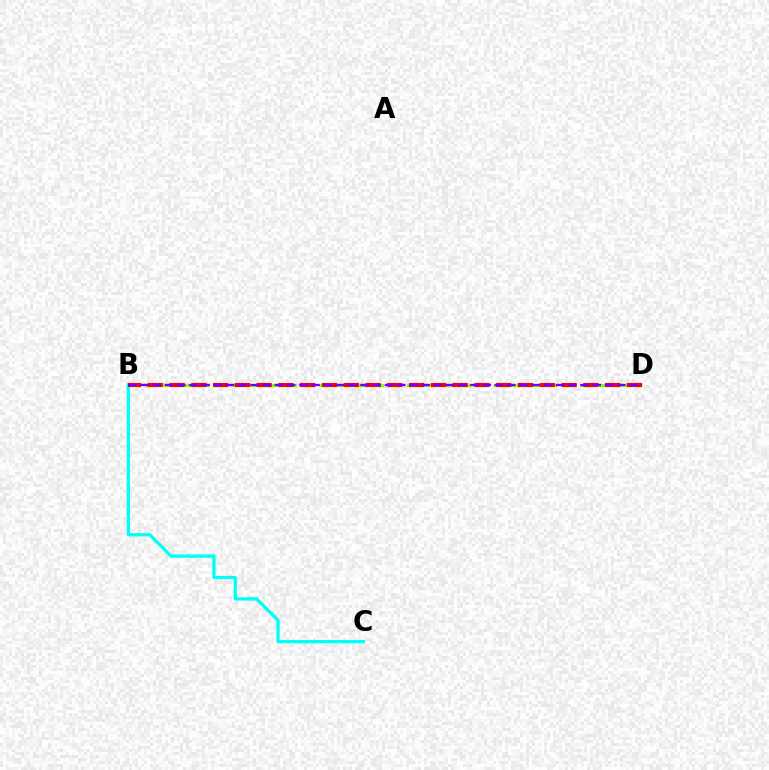{('B', 'C'): [{'color': '#00fff6', 'line_style': 'solid', 'thickness': 2.35}], ('B', 'D'): [{'color': '#84ff00', 'line_style': 'dashed', 'thickness': 2.36}, {'color': '#ff0000', 'line_style': 'dashed', 'thickness': 2.96}, {'color': '#7200ff', 'line_style': 'dashed', 'thickness': 1.66}]}